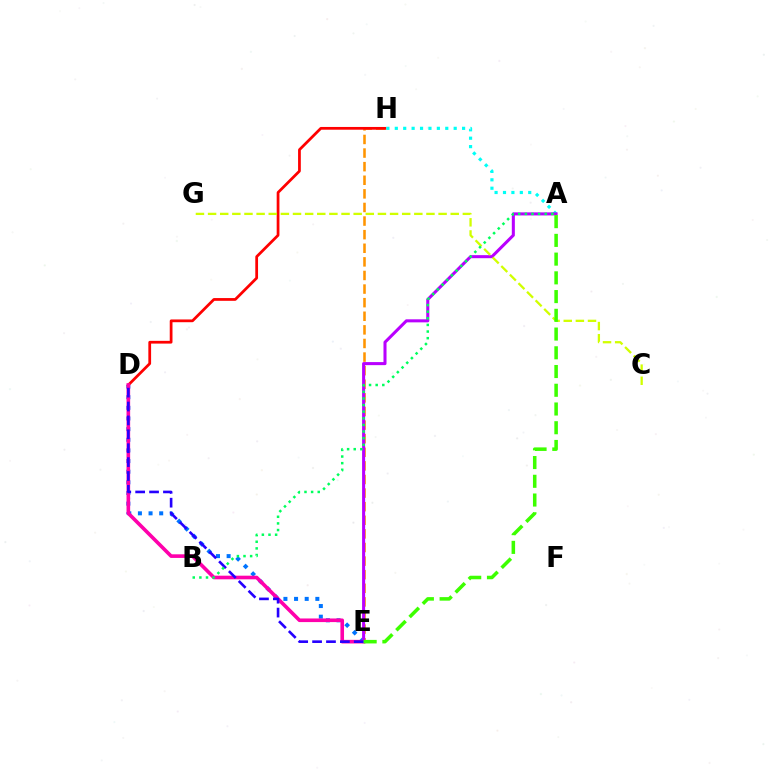{('D', 'E'): [{'color': '#0074ff', 'line_style': 'dotted', 'thickness': 2.89}, {'color': '#ff00ac', 'line_style': 'solid', 'thickness': 2.61}, {'color': '#2500ff', 'line_style': 'dashed', 'thickness': 1.89}], ('E', 'H'): [{'color': '#ff9400', 'line_style': 'dashed', 'thickness': 1.85}], ('D', 'H'): [{'color': '#ff0000', 'line_style': 'solid', 'thickness': 1.98}], ('A', 'H'): [{'color': '#00fff6', 'line_style': 'dotted', 'thickness': 2.29}], ('A', 'E'): [{'color': '#b900ff', 'line_style': 'solid', 'thickness': 2.19}, {'color': '#3dff00', 'line_style': 'dashed', 'thickness': 2.55}], ('C', 'G'): [{'color': '#d1ff00', 'line_style': 'dashed', 'thickness': 1.65}], ('A', 'B'): [{'color': '#00ff5c', 'line_style': 'dotted', 'thickness': 1.8}]}